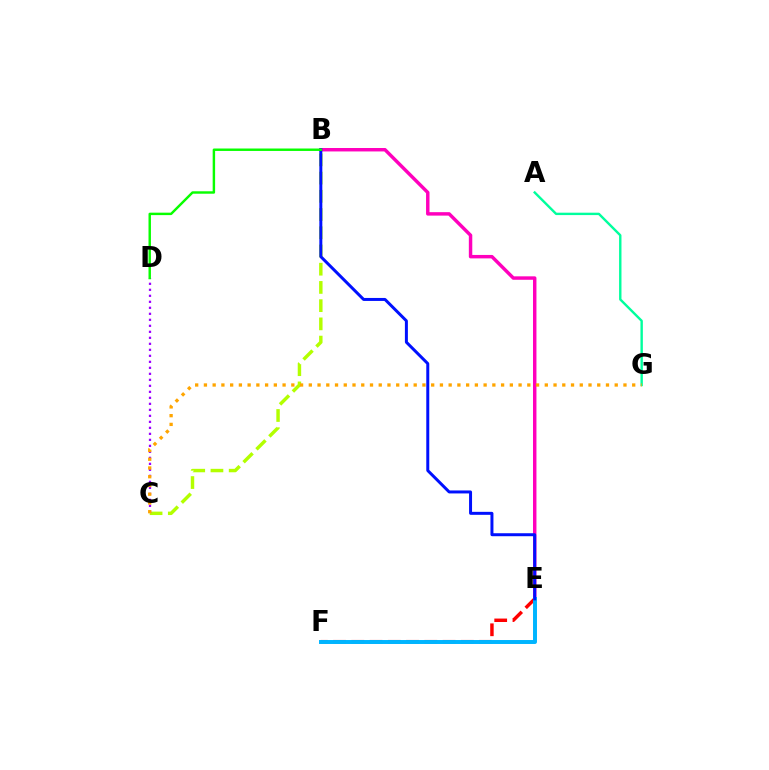{('E', 'F'): [{'color': '#ff0000', 'line_style': 'dashed', 'thickness': 2.48}, {'color': '#00b5ff', 'line_style': 'solid', 'thickness': 2.85}], ('B', 'E'): [{'color': '#ff00bd', 'line_style': 'solid', 'thickness': 2.48}, {'color': '#0010ff', 'line_style': 'solid', 'thickness': 2.15}], ('B', 'C'): [{'color': '#b3ff00', 'line_style': 'dashed', 'thickness': 2.48}], ('C', 'D'): [{'color': '#9b00ff', 'line_style': 'dotted', 'thickness': 1.63}], ('A', 'G'): [{'color': '#00ff9d', 'line_style': 'solid', 'thickness': 1.72}], ('C', 'G'): [{'color': '#ffa500', 'line_style': 'dotted', 'thickness': 2.37}], ('B', 'D'): [{'color': '#08ff00', 'line_style': 'solid', 'thickness': 1.76}]}